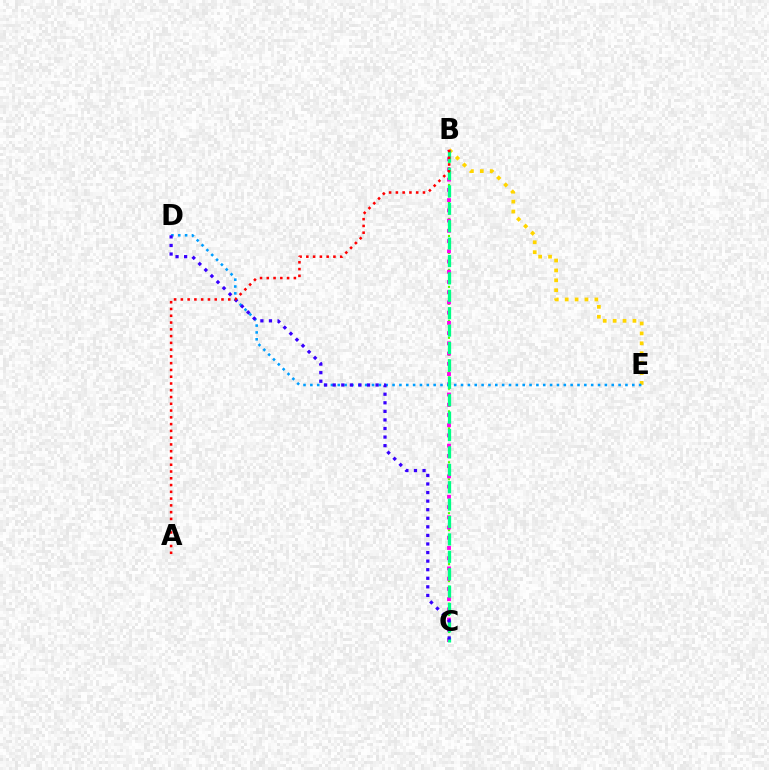{('B', 'C'): [{'color': '#4fff00', 'line_style': 'dotted', 'thickness': 1.54}, {'color': '#ff00ed', 'line_style': 'dotted', 'thickness': 2.78}, {'color': '#00ff86', 'line_style': 'dashed', 'thickness': 2.36}], ('B', 'E'): [{'color': '#ffd500', 'line_style': 'dotted', 'thickness': 2.69}], ('D', 'E'): [{'color': '#009eff', 'line_style': 'dotted', 'thickness': 1.86}], ('C', 'D'): [{'color': '#3700ff', 'line_style': 'dotted', 'thickness': 2.33}], ('A', 'B'): [{'color': '#ff0000', 'line_style': 'dotted', 'thickness': 1.84}]}